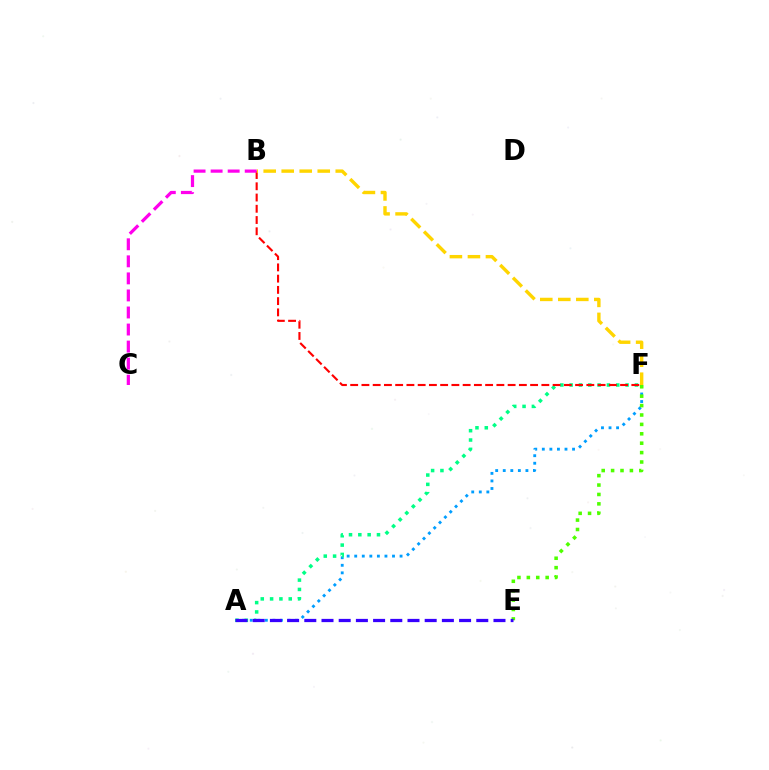{('A', 'F'): [{'color': '#009eff', 'line_style': 'dotted', 'thickness': 2.05}, {'color': '#00ff86', 'line_style': 'dotted', 'thickness': 2.53}], ('E', 'F'): [{'color': '#4fff00', 'line_style': 'dotted', 'thickness': 2.55}], ('B', 'F'): [{'color': '#ff0000', 'line_style': 'dashed', 'thickness': 1.53}, {'color': '#ffd500', 'line_style': 'dashed', 'thickness': 2.45}], ('B', 'C'): [{'color': '#ff00ed', 'line_style': 'dashed', 'thickness': 2.32}], ('A', 'E'): [{'color': '#3700ff', 'line_style': 'dashed', 'thickness': 2.34}]}